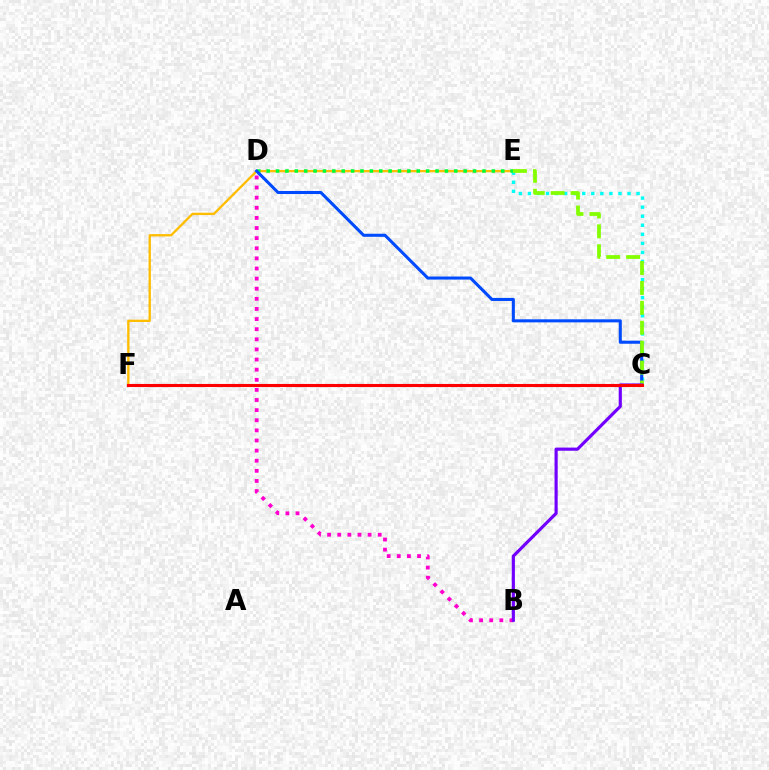{('E', 'F'): [{'color': '#ffbd00', 'line_style': 'solid', 'thickness': 1.68}], ('C', 'E'): [{'color': '#00fff6', 'line_style': 'dotted', 'thickness': 2.46}, {'color': '#84ff00', 'line_style': 'dashed', 'thickness': 2.71}], ('D', 'E'): [{'color': '#00ff39', 'line_style': 'dotted', 'thickness': 2.55}], ('C', 'D'): [{'color': '#004bff', 'line_style': 'solid', 'thickness': 2.2}], ('B', 'D'): [{'color': '#ff00cf', 'line_style': 'dotted', 'thickness': 2.75}], ('B', 'C'): [{'color': '#7200ff', 'line_style': 'solid', 'thickness': 2.27}], ('C', 'F'): [{'color': '#ff0000', 'line_style': 'solid', 'thickness': 2.22}]}